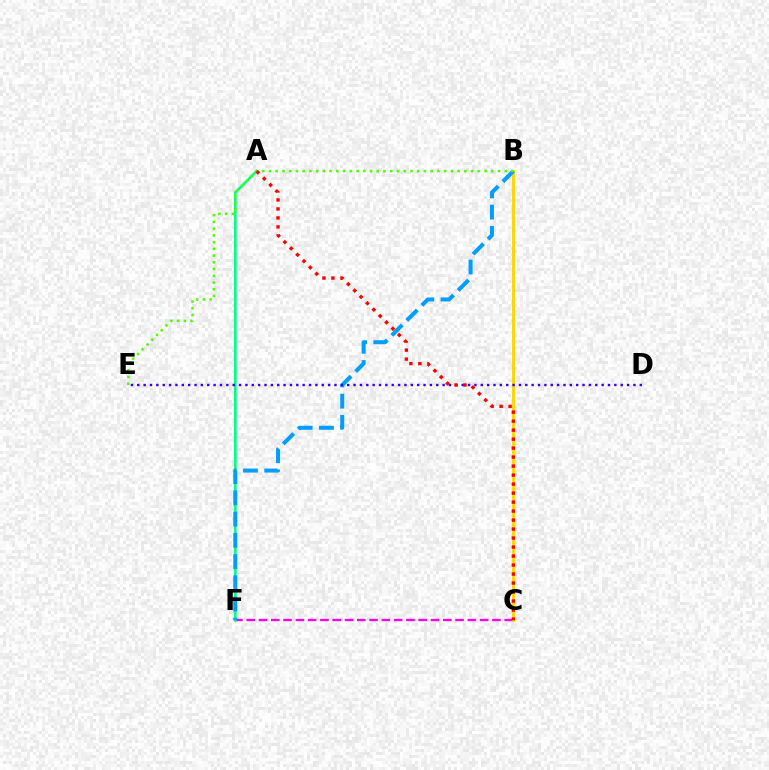{('C', 'F'): [{'color': '#ff00ed', 'line_style': 'dashed', 'thickness': 1.67}], ('A', 'F'): [{'color': '#00ff86', 'line_style': 'solid', 'thickness': 1.9}], ('B', 'C'): [{'color': '#ffd500', 'line_style': 'solid', 'thickness': 2.04}], ('B', 'F'): [{'color': '#009eff', 'line_style': 'dashed', 'thickness': 2.88}], ('D', 'E'): [{'color': '#3700ff', 'line_style': 'dotted', 'thickness': 1.73}], ('B', 'E'): [{'color': '#4fff00', 'line_style': 'dotted', 'thickness': 1.83}], ('A', 'C'): [{'color': '#ff0000', 'line_style': 'dotted', 'thickness': 2.44}]}